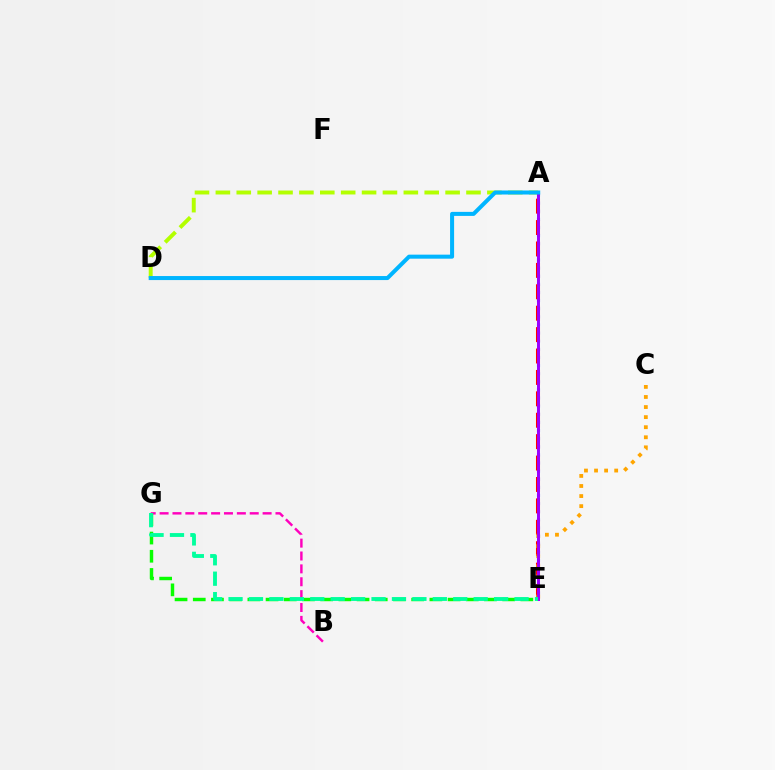{('A', 'E'): [{'color': '#0010ff', 'line_style': 'dotted', 'thickness': 2.21}, {'color': '#ff0000', 'line_style': 'dashed', 'thickness': 2.91}, {'color': '#9b00ff', 'line_style': 'solid', 'thickness': 2.13}], ('A', 'D'): [{'color': '#b3ff00', 'line_style': 'dashed', 'thickness': 2.84}, {'color': '#00b5ff', 'line_style': 'solid', 'thickness': 2.9}], ('C', 'E'): [{'color': '#ffa500', 'line_style': 'dotted', 'thickness': 2.74}], ('B', 'G'): [{'color': '#ff00bd', 'line_style': 'dashed', 'thickness': 1.75}], ('E', 'G'): [{'color': '#08ff00', 'line_style': 'dashed', 'thickness': 2.47}, {'color': '#00ff9d', 'line_style': 'dashed', 'thickness': 2.78}]}